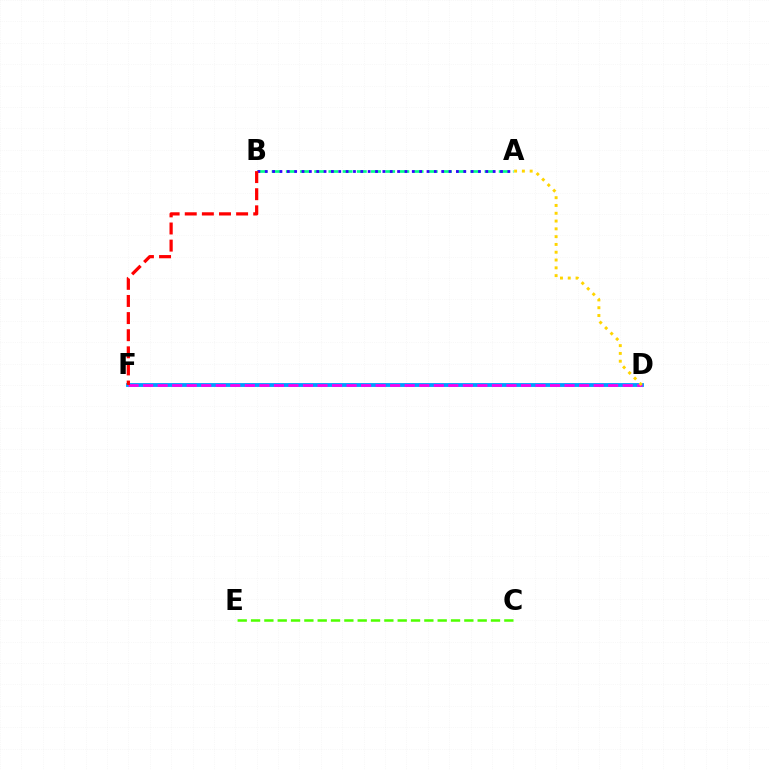{('D', 'F'): [{'color': '#009eff', 'line_style': 'solid', 'thickness': 2.77}, {'color': '#ff00ed', 'line_style': 'dashed', 'thickness': 1.97}], ('A', 'B'): [{'color': '#00ff86', 'line_style': 'dashed', 'thickness': 1.93}, {'color': '#3700ff', 'line_style': 'dotted', 'thickness': 2.0}], ('A', 'D'): [{'color': '#ffd500', 'line_style': 'dotted', 'thickness': 2.12}], ('B', 'F'): [{'color': '#ff0000', 'line_style': 'dashed', 'thickness': 2.33}], ('C', 'E'): [{'color': '#4fff00', 'line_style': 'dashed', 'thickness': 1.81}]}